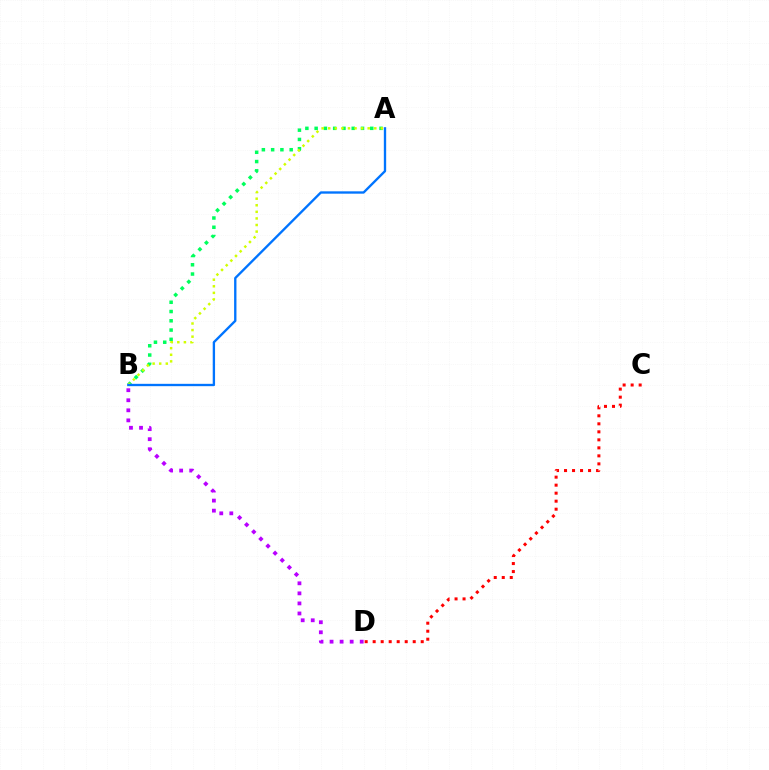{('B', 'D'): [{'color': '#b900ff', 'line_style': 'dotted', 'thickness': 2.73}], ('A', 'B'): [{'color': '#00ff5c', 'line_style': 'dotted', 'thickness': 2.52}, {'color': '#d1ff00', 'line_style': 'dotted', 'thickness': 1.79}, {'color': '#0074ff', 'line_style': 'solid', 'thickness': 1.69}], ('C', 'D'): [{'color': '#ff0000', 'line_style': 'dotted', 'thickness': 2.18}]}